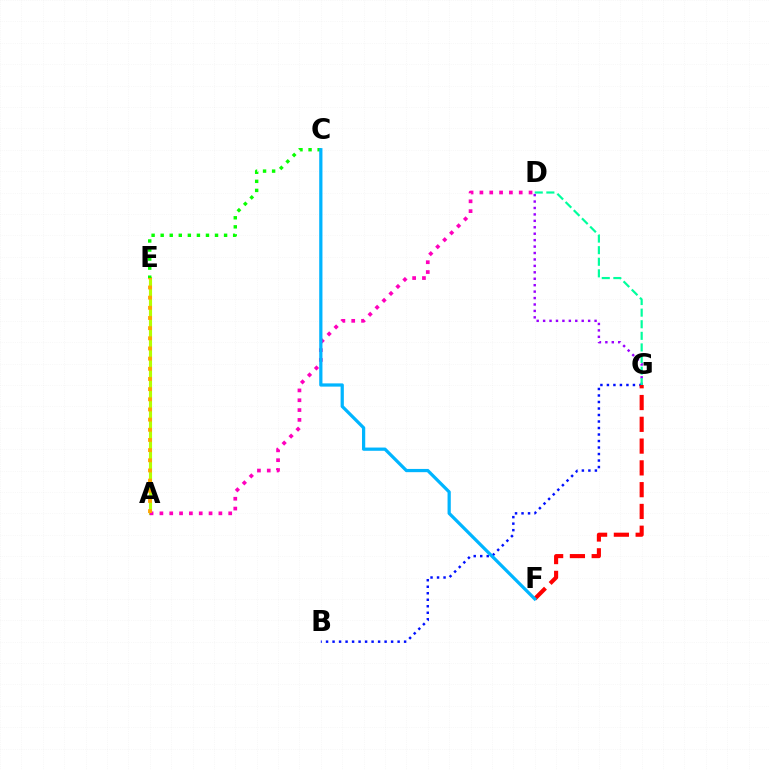{('A', 'E'): [{'color': '#b3ff00', 'line_style': 'solid', 'thickness': 2.26}, {'color': '#ffa500', 'line_style': 'dotted', 'thickness': 2.76}], ('A', 'D'): [{'color': '#ff00bd', 'line_style': 'dotted', 'thickness': 2.67}], ('C', 'E'): [{'color': '#08ff00', 'line_style': 'dotted', 'thickness': 2.46}], ('D', 'G'): [{'color': '#9b00ff', 'line_style': 'dotted', 'thickness': 1.75}, {'color': '#00ff9d', 'line_style': 'dashed', 'thickness': 1.57}], ('B', 'G'): [{'color': '#0010ff', 'line_style': 'dotted', 'thickness': 1.77}], ('F', 'G'): [{'color': '#ff0000', 'line_style': 'dashed', 'thickness': 2.96}], ('C', 'F'): [{'color': '#00b5ff', 'line_style': 'solid', 'thickness': 2.33}]}